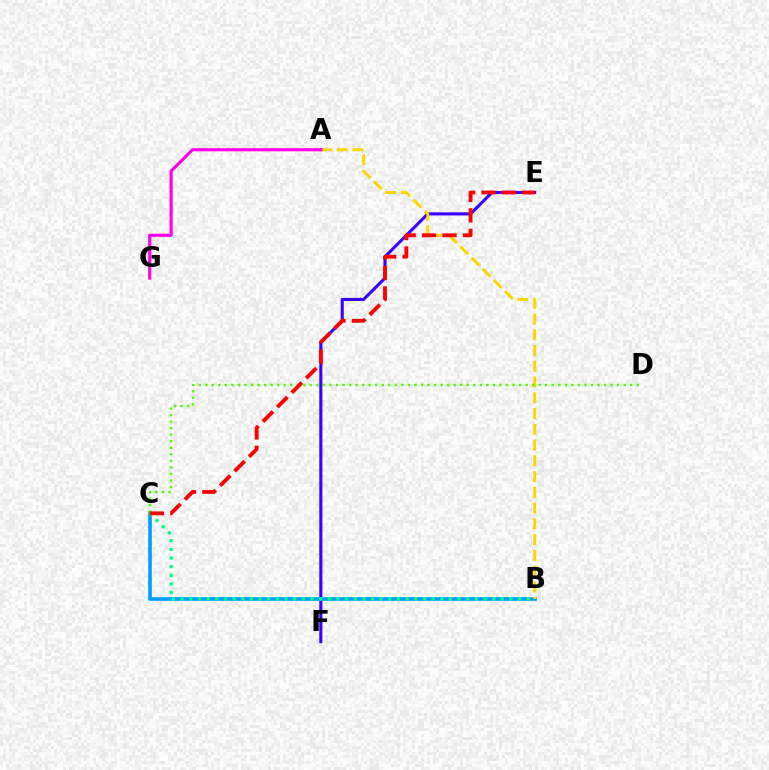{('E', 'F'): [{'color': '#3700ff', 'line_style': 'solid', 'thickness': 2.22}], ('B', 'C'): [{'color': '#009eff', 'line_style': 'solid', 'thickness': 2.62}, {'color': '#00ff86', 'line_style': 'dotted', 'thickness': 2.35}], ('A', 'B'): [{'color': '#ffd500', 'line_style': 'dashed', 'thickness': 2.14}], ('C', 'D'): [{'color': '#4fff00', 'line_style': 'dotted', 'thickness': 1.78}], ('C', 'E'): [{'color': '#ff0000', 'line_style': 'dashed', 'thickness': 2.78}], ('A', 'G'): [{'color': '#ff00ed', 'line_style': 'solid', 'thickness': 2.27}]}